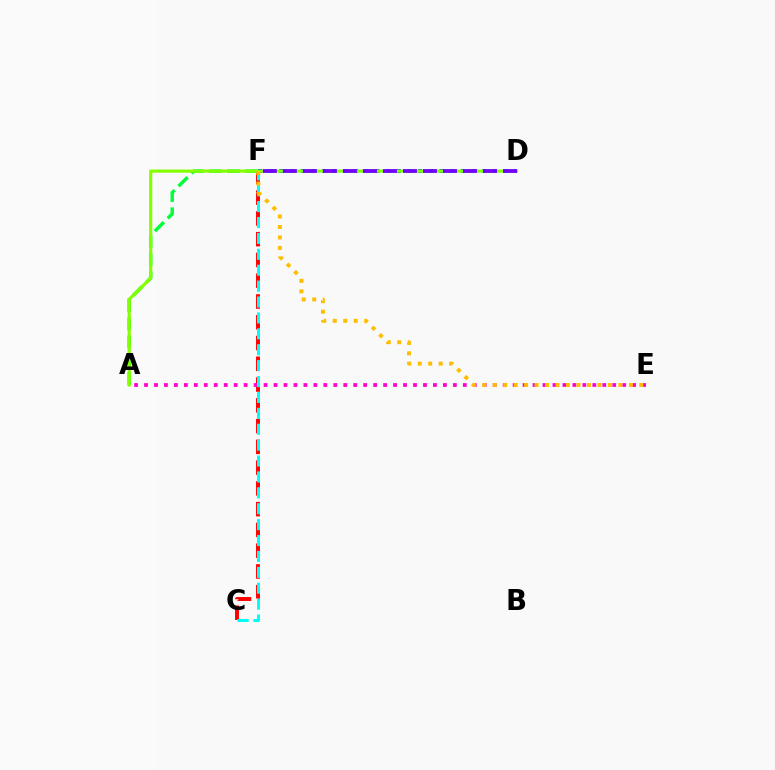{('C', 'F'): [{'color': '#ff0000', 'line_style': 'dashed', 'thickness': 2.82}, {'color': '#00fff6', 'line_style': 'dashed', 'thickness': 2.16}], ('A', 'E'): [{'color': '#ff00cf', 'line_style': 'dotted', 'thickness': 2.71}], ('D', 'F'): [{'color': '#004bff', 'line_style': 'dotted', 'thickness': 2.9}, {'color': '#7200ff', 'line_style': 'dashed', 'thickness': 2.72}], ('A', 'F'): [{'color': '#00ff39', 'line_style': 'dashed', 'thickness': 2.48}], ('A', 'D'): [{'color': '#84ff00', 'line_style': 'solid', 'thickness': 2.27}], ('E', 'F'): [{'color': '#ffbd00', 'line_style': 'dotted', 'thickness': 2.85}]}